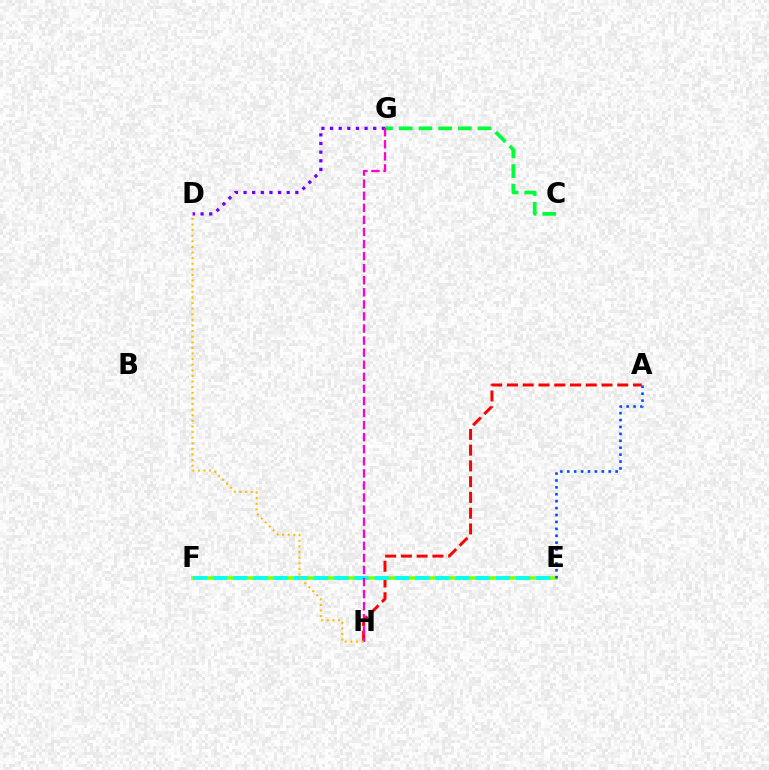{('A', 'H'): [{'color': '#ff0000', 'line_style': 'dashed', 'thickness': 2.14}], ('E', 'F'): [{'color': '#84ff00', 'line_style': 'solid', 'thickness': 2.57}, {'color': '#00fff6', 'line_style': 'dashed', 'thickness': 2.74}], ('C', 'G'): [{'color': '#00ff39', 'line_style': 'dashed', 'thickness': 2.67}], ('D', 'G'): [{'color': '#7200ff', 'line_style': 'dotted', 'thickness': 2.35}], ('G', 'H'): [{'color': '#ff00cf', 'line_style': 'dashed', 'thickness': 1.64}], ('D', 'H'): [{'color': '#ffbd00', 'line_style': 'dotted', 'thickness': 1.52}], ('A', 'E'): [{'color': '#004bff', 'line_style': 'dotted', 'thickness': 1.88}]}